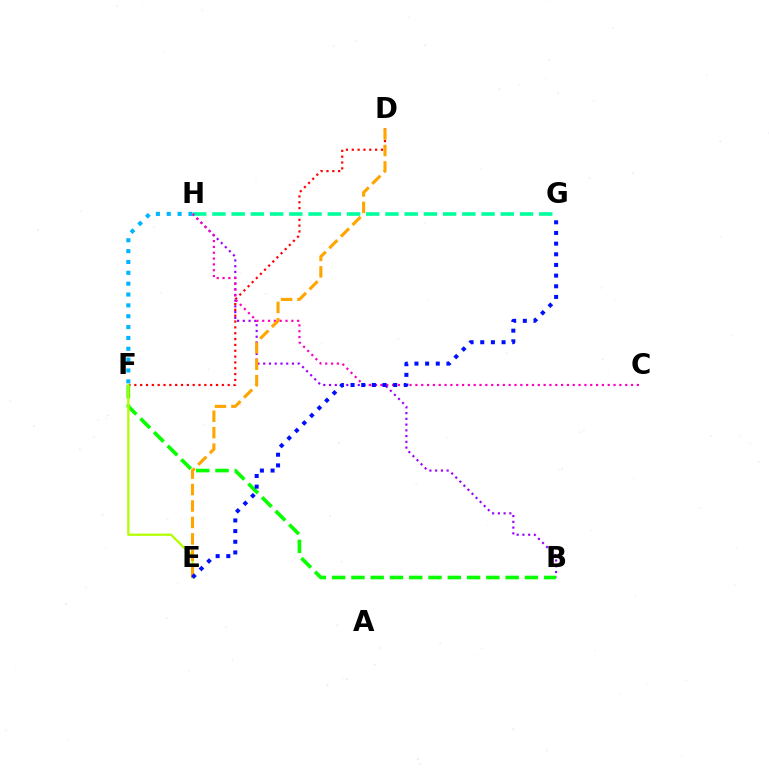{('D', 'F'): [{'color': '#ff0000', 'line_style': 'dotted', 'thickness': 1.59}], ('G', 'H'): [{'color': '#00ff9d', 'line_style': 'dashed', 'thickness': 2.61}], ('B', 'H'): [{'color': '#9b00ff', 'line_style': 'dotted', 'thickness': 1.56}], ('B', 'F'): [{'color': '#08ff00', 'line_style': 'dashed', 'thickness': 2.62}], ('C', 'H'): [{'color': '#ff00bd', 'line_style': 'dotted', 'thickness': 1.58}], ('E', 'F'): [{'color': '#b3ff00', 'line_style': 'solid', 'thickness': 1.63}], ('F', 'H'): [{'color': '#00b5ff', 'line_style': 'dotted', 'thickness': 2.95}], ('D', 'E'): [{'color': '#ffa500', 'line_style': 'dashed', 'thickness': 2.23}], ('E', 'G'): [{'color': '#0010ff', 'line_style': 'dotted', 'thickness': 2.9}]}